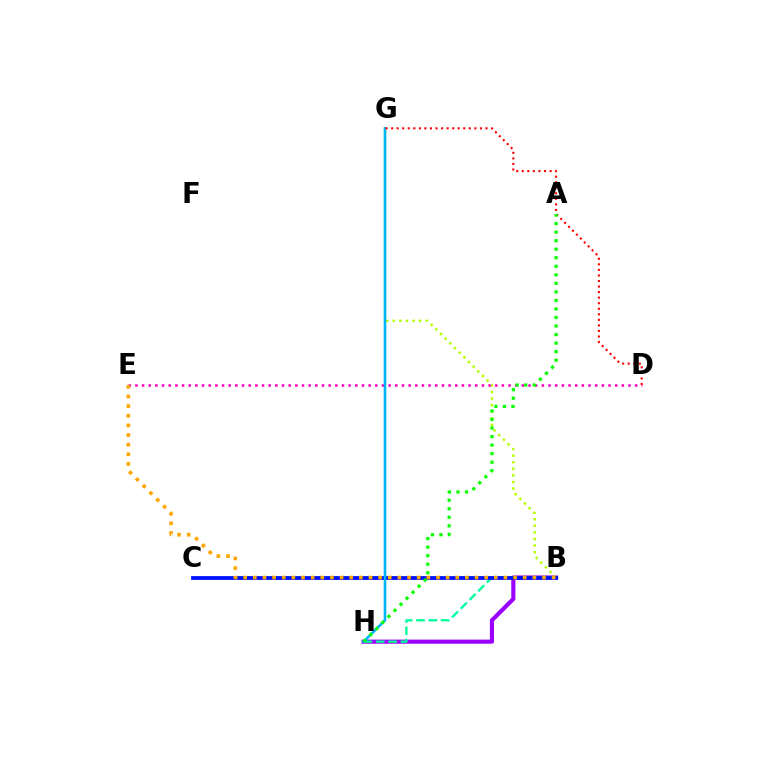{('B', 'H'): [{'color': '#9b00ff', 'line_style': 'solid', 'thickness': 2.97}, {'color': '#00ff9d', 'line_style': 'dashed', 'thickness': 1.68}], ('B', 'G'): [{'color': '#b3ff00', 'line_style': 'dotted', 'thickness': 1.79}], ('D', 'E'): [{'color': '#ff00bd', 'line_style': 'dotted', 'thickness': 1.81}], ('B', 'C'): [{'color': '#0010ff', 'line_style': 'solid', 'thickness': 2.73}], ('G', 'H'): [{'color': '#00b5ff', 'line_style': 'solid', 'thickness': 1.89}], ('D', 'G'): [{'color': '#ff0000', 'line_style': 'dotted', 'thickness': 1.51}], ('A', 'H'): [{'color': '#08ff00', 'line_style': 'dotted', 'thickness': 2.32}], ('B', 'E'): [{'color': '#ffa500', 'line_style': 'dotted', 'thickness': 2.62}]}